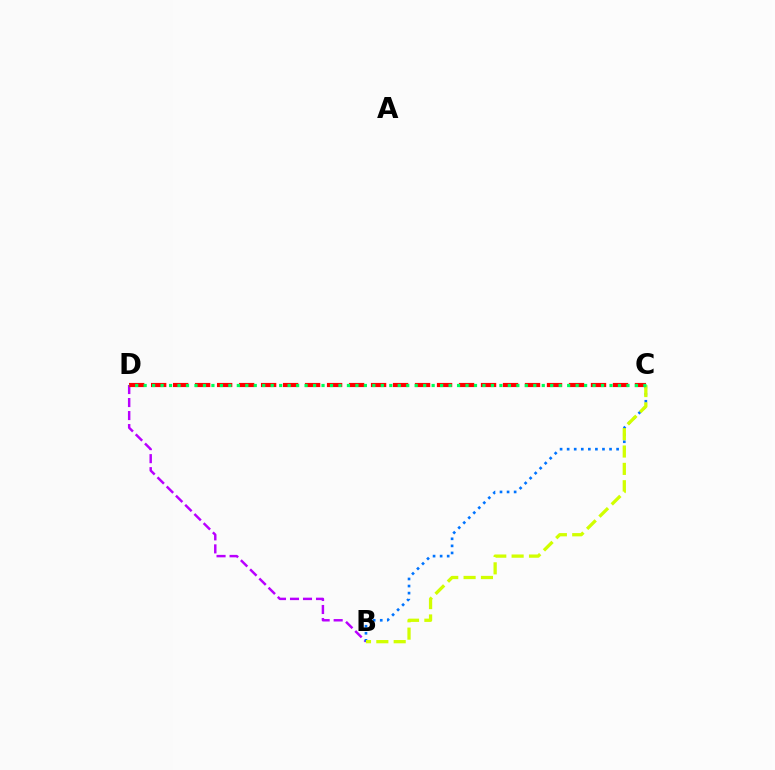{('B', 'D'): [{'color': '#b900ff', 'line_style': 'dashed', 'thickness': 1.77}], ('B', 'C'): [{'color': '#0074ff', 'line_style': 'dotted', 'thickness': 1.92}, {'color': '#d1ff00', 'line_style': 'dashed', 'thickness': 2.36}], ('C', 'D'): [{'color': '#ff0000', 'line_style': 'dashed', 'thickness': 2.99}, {'color': '#00ff5c', 'line_style': 'dotted', 'thickness': 2.3}]}